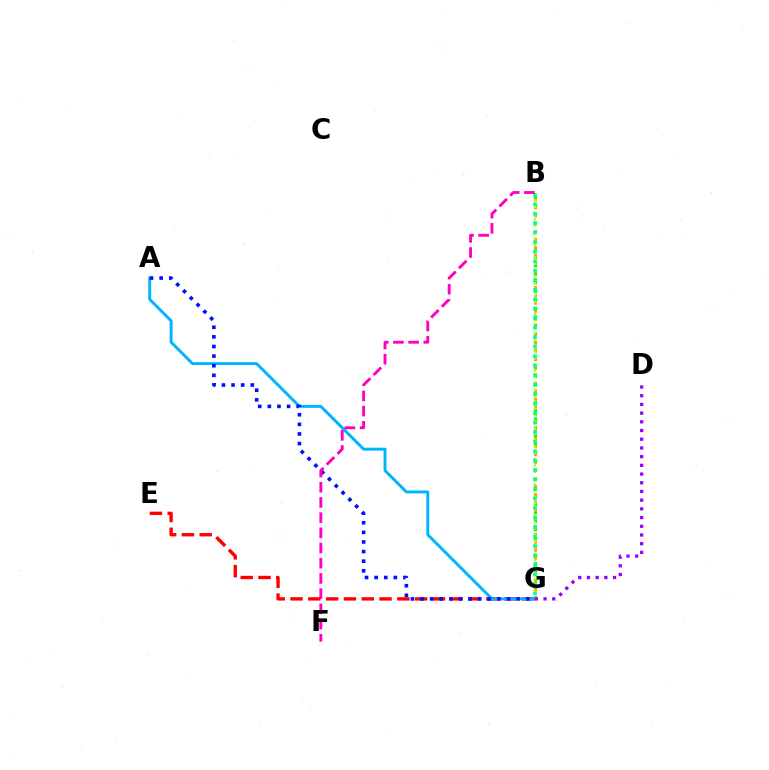{('B', 'G'): [{'color': '#08ff00', 'line_style': 'dotted', 'thickness': 2.31}, {'color': '#ffa500', 'line_style': 'dotted', 'thickness': 2.16}, {'color': '#b3ff00', 'line_style': 'dotted', 'thickness': 1.71}, {'color': '#00ff9d', 'line_style': 'dotted', 'thickness': 2.58}], ('E', 'G'): [{'color': '#ff0000', 'line_style': 'dashed', 'thickness': 2.42}], ('A', 'G'): [{'color': '#00b5ff', 'line_style': 'solid', 'thickness': 2.12}, {'color': '#0010ff', 'line_style': 'dotted', 'thickness': 2.61}], ('D', 'G'): [{'color': '#9b00ff', 'line_style': 'dotted', 'thickness': 2.36}], ('B', 'F'): [{'color': '#ff00bd', 'line_style': 'dashed', 'thickness': 2.06}]}